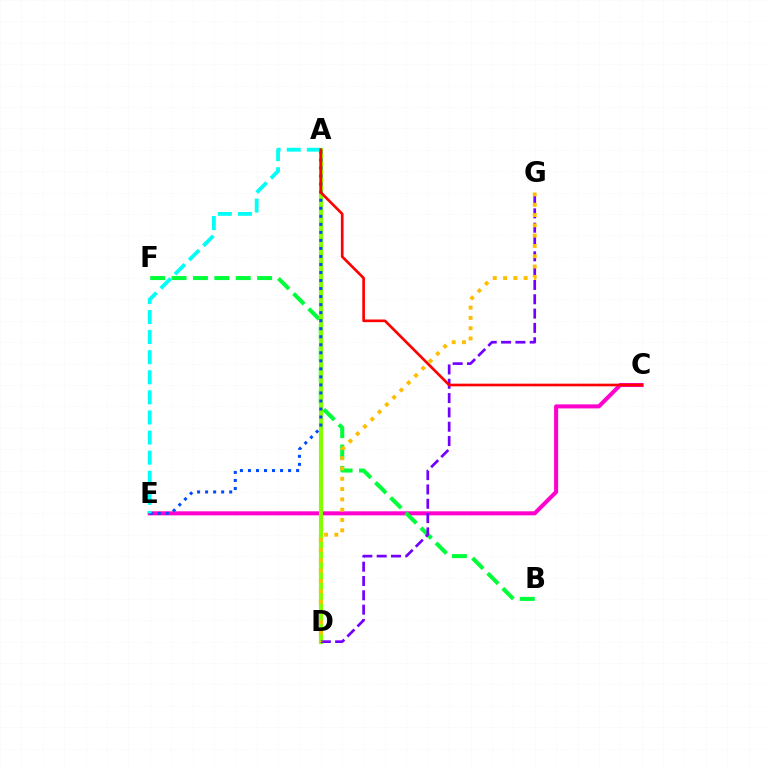{('C', 'E'): [{'color': '#ff00cf', 'line_style': 'solid', 'thickness': 2.91}], ('B', 'F'): [{'color': '#00ff39', 'line_style': 'dashed', 'thickness': 2.91}], ('A', 'D'): [{'color': '#84ff00', 'line_style': 'solid', 'thickness': 2.98}], ('D', 'G'): [{'color': '#7200ff', 'line_style': 'dashed', 'thickness': 1.95}, {'color': '#ffbd00', 'line_style': 'dotted', 'thickness': 2.8}], ('A', 'E'): [{'color': '#004bff', 'line_style': 'dotted', 'thickness': 2.18}, {'color': '#00fff6', 'line_style': 'dashed', 'thickness': 2.73}], ('A', 'C'): [{'color': '#ff0000', 'line_style': 'solid', 'thickness': 1.92}]}